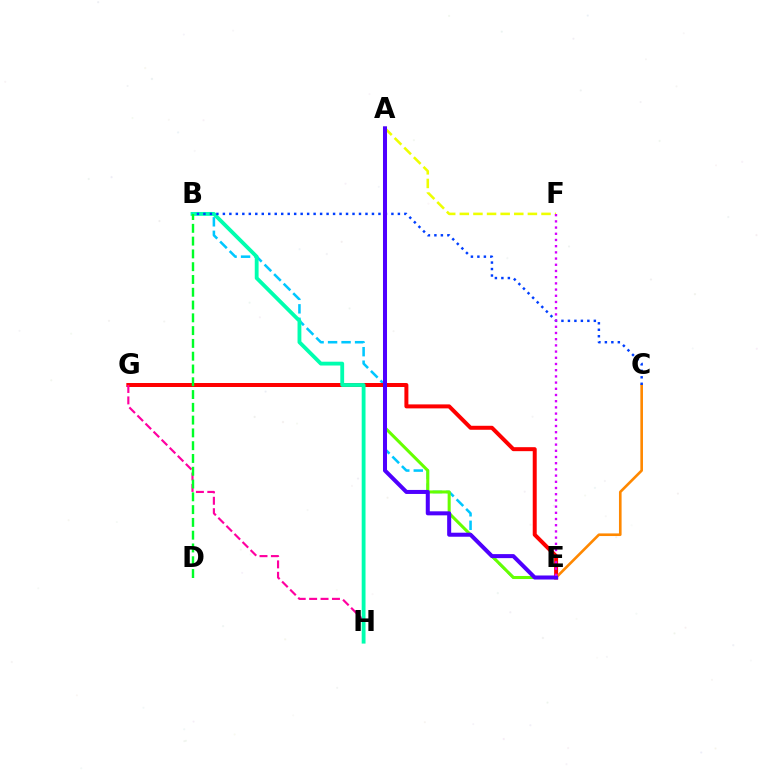{('B', 'E'): [{'color': '#00c7ff', 'line_style': 'dashed', 'thickness': 1.83}], ('E', 'G'): [{'color': '#ff0000', 'line_style': 'solid', 'thickness': 2.87}], ('C', 'E'): [{'color': '#ff8800', 'line_style': 'solid', 'thickness': 1.89}], ('G', 'H'): [{'color': '#ff00a0', 'line_style': 'dashed', 'thickness': 1.55}], ('A', 'F'): [{'color': '#eeff00', 'line_style': 'dashed', 'thickness': 1.85}], ('B', 'H'): [{'color': '#00ffaf', 'line_style': 'solid', 'thickness': 2.76}], ('A', 'E'): [{'color': '#66ff00', 'line_style': 'solid', 'thickness': 2.2}, {'color': '#4f00ff', 'line_style': 'solid', 'thickness': 2.9}], ('B', 'C'): [{'color': '#003fff', 'line_style': 'dotted', 'thickness': 1.76}], ('B', 'D'): [{'color': '#00ff27', 'line_style': 'dashed', 'thickness': 1.74}], ('E', 'F'): [{'color': '#d600ff', 'line_style': 'dotted', 'thickness': 1.68}]}